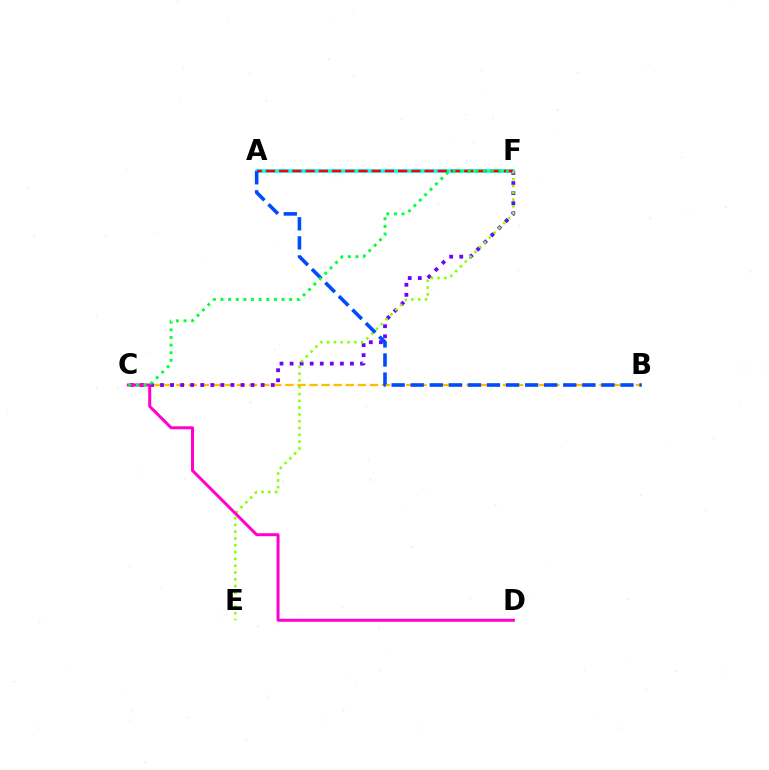{('B', 'C'): [{'color': '#ffbd00', 'line_style': 'dashed', 'thickness': 1.64}], ('A', 'F'): [{'color': '#00fff6', 'line_style': 'solid', 'thickness': 2.63}, {'color': '#ff0000', 'line_style': 'dashed', 'thickness': 1.8}], ('C', 'F'): [{'color': '#7200ff', 'line_style': 'dotted', 'thickness': 2.73}, {'color': '#00ff39', 'line_style': 'dotted', 'thickness': 2.07}], ('E', 'F'): [{'color': '#84ff00', 'line_style': 'dotted', 'thickness': 1.85}], ('C', 'D'): [{'color': '#ff00cf', 'line_style': 'solid', 'thickness': 2.16}], ('A', 'B'): [{'color': '#004bff', 'line_style': 'dashed', 'thickness': 2.59}]}